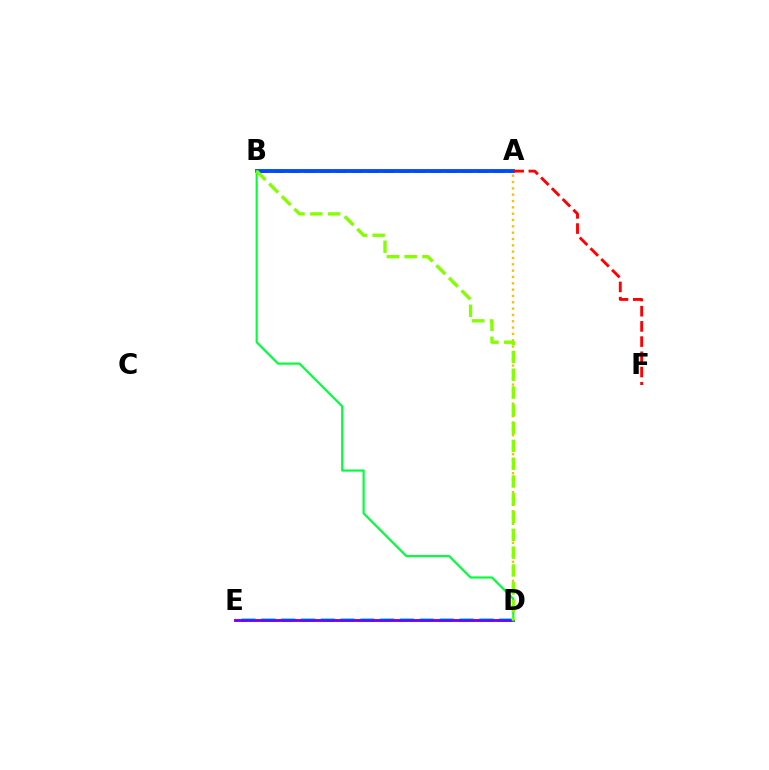{('A', 'B'): [{'color': '#ff00cf', 'line_style': 'dashed', 'thickness': 2.13}, {'color': '#004bff', 'line_style': 'solid', 'thickness': 2.78}], ('D', 'E'): [{'color': '#00fff6', 'line_style': 'dashed', 'thickness': 2.69}, {'color': '#7200ff', 'line_style': 'solid', 'thickness': 2.05}], ('A', 'D'): [{'color': '#ffbd00', 'line_style': 'dotted', 'thickness': 1.72}], ('B', 'D'): [{'color': '#00ff39', 'line_style': 'solid', 'thickness': 1.56}, {'color': '#84ff00', 'line_style': 'dashed', 'thickness': 2.42}], ('A', 'F'): [{'color': '#ff0000', 'line_style': 'dashed', 'thickness': 2.07}]}